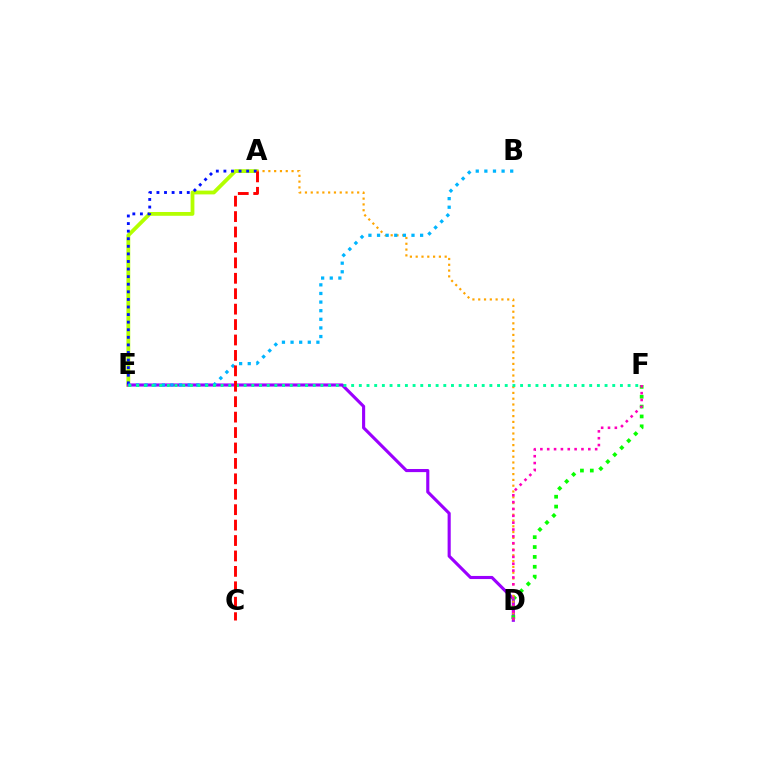{('A', 'E'): [{'color': '#b3ff00', 'line_style': 'solid', 'thickness': 2.74}, {'color': '#0010ff', 'line_style': 'dotted', 'thickness': 2.06}], ('D', 'E'): [{'color': '#9b00ff', 'line_style': 'solid', 'thickness': 2.24}], ('D', 'F'): [{'color': '#08ff00', 'line_style': 'dotted', 'thickness': 2.68}, {'color': '#ff00bd', 'line_style': 'dotted', 'thickness': 1.86}], ('A', 'D'): [{'color': '#ffa500', 'line_style': 'dotted', 'thickness': 1.58}], ('B', 'E'): [{'color': '#00b5ff', 'line_style': 'dotted', 'thickness': 2.34}], ('E', 'F'): [{'color': '#00ff9d', 'line_style': 'dotted', 'thickness': 2.09}], ('A', 'C'): [{'color': '#ff0000', 'line_style': 'dashed', 'thickness': 2.1}]}